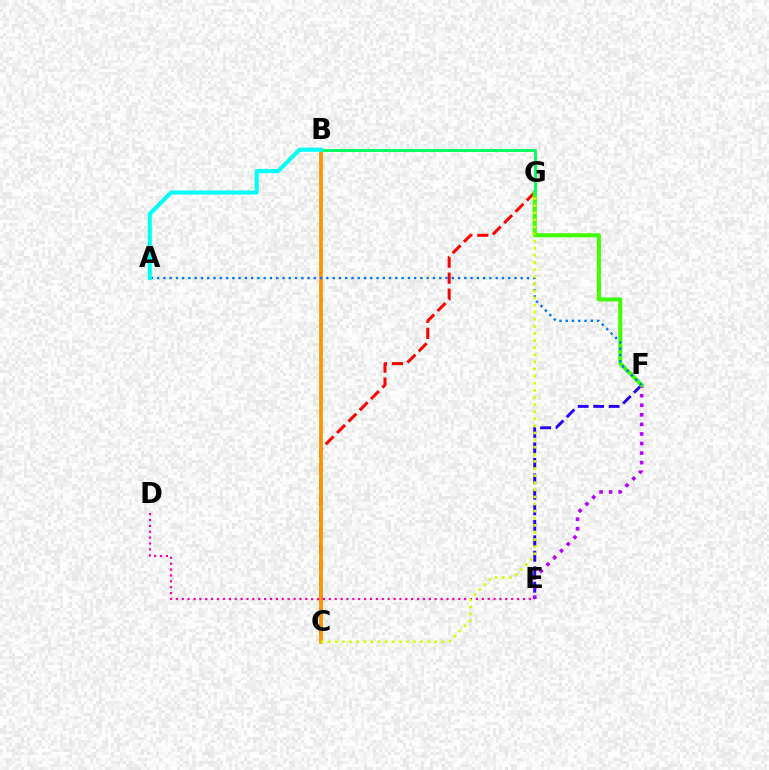{('E', 'F'): [{'color': '#2500ff', 'line_style': 'dashed', 'thickness': 2.1}, {'color': '#b900ff', 'line_style': 'dotted', 'thickness': 2.6}], ('C', 'G'): [{'color': '#ff0000', 'line_style': 'dashed', 'thickness': 2.17}, {'color': '#d1ff00', 'line_style': 'dotted', 'thickness': 1.93}], ('F', 'G'): [{'color': '#3dff00', 'line_style': 'solid', 'thickness': 2.9}], ('B', 'C'): [{'color': '#ff9400', 'line_style': 'solid', 'thickness': 2.67}], ('D', 'E'): [{'color': '#ff00ac', 'line_style': 'dotted', 'thickness': 1.6}], ('A', 'F'): [{'color': '#0074ff', 'line_style': 'dotted', 'thickness': 1.7}], ('B', 'G'): [{'color': '#00ff5c', 'line_style': 'solid', 'thickness': 2.06}], ('A', 'B'): [{'color': '#00fff6', 'line_style': 'solid', 'thickness': 2.95}]}